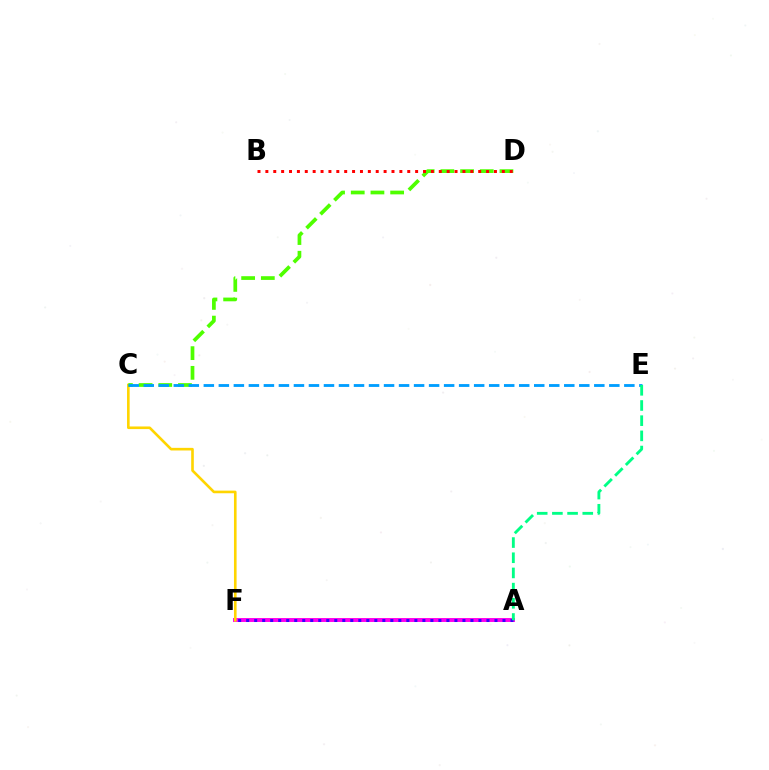{('A', 'F'): [{'color': '#ff00ed', 'line_style': 'solid', 'thickness': 2.83}, {'color': '#3700ff', 'line_style': 'dotted', 'thickness': 2.18}], ('C', 'F'): [{'color': '#ffd500', 'line_style': 'solid', 'thickness': 1.89}], ('C', 'D'): [{'color': '#4fff00', 'line_style': 'dashed', 'thickness': 2.68}], ('C', 'E'): [{'color': '#009eff', 'line_style': 'dashed', 'thickness': 2.04}], ('B', 'D'): [{'color': '#ff0000', 'line_style': 'dotted', 'thickness': 2.14}], ('A', 'E'): [{'color': '#00ff86', 'line_style': 'dashed', 'thickness': 2.06}]}